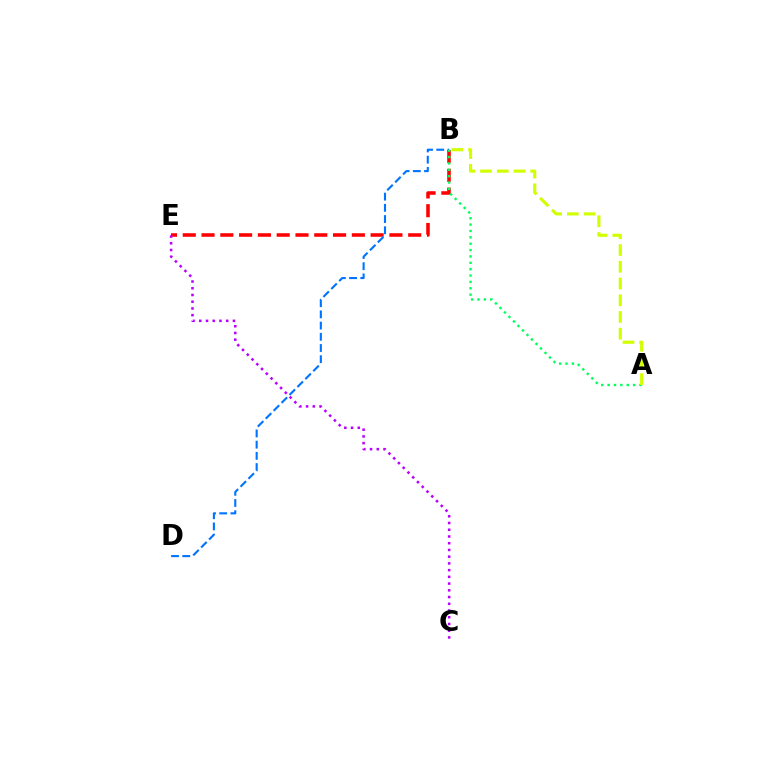{('B', 'E'): [{'color': '#ff0000', 'line_style': 'dashed', 'thickness': 2.55}], ('B', 'D'): [{'color': '#0074ff', 'line_style': 'dashed', 'thickness': 1.52}], ('A', 'B'): [{'color': '#00ff5c', 'line_style': 'dotted', 'thickness': 1.73}, {'color': '#d1ff00', 'line_style': 'dashed', 'thickness': 2.27}], ('C', 'E'): [{'color': '#b900ff', 'line_style': 'dotted', 'thickness': 1.83}]}